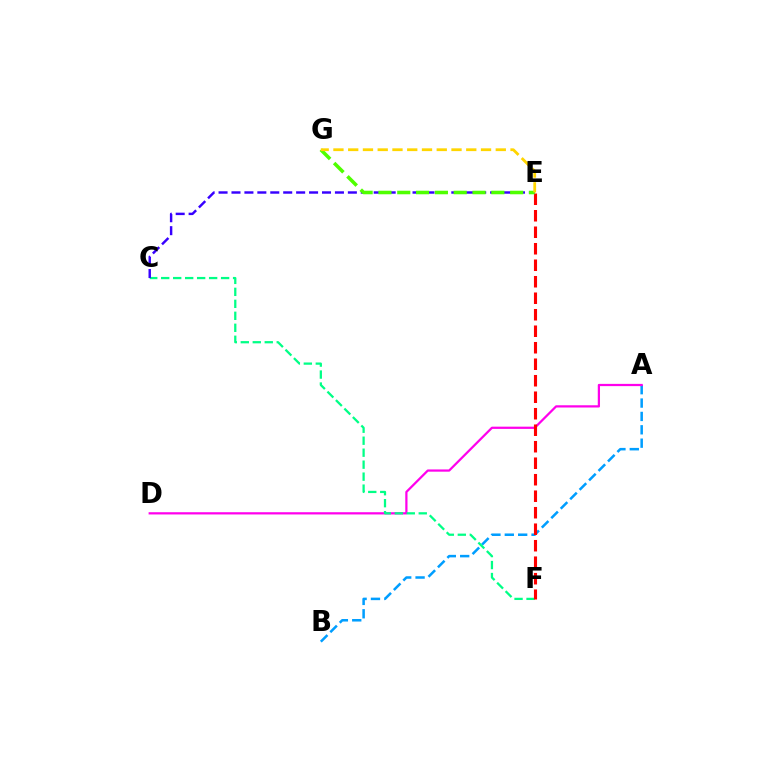{('A', 'B'): [{'color': '#009eff', 'line_style': 'dashed', 'thickness': 1.82}], ('A', 'D'): [{'color': '#ff00ed', 'line_style': 'solid', 'thickness': 1.61}], ('C', 'F'): [{'color': '#00ff86', 'line_style': 'dashed', 'thickness': 1.63}], ('E', 'F'): [{'color': '#ff0000', 'line_style': 'dashed', 'thickness': 2.24}], ('C', 'E'): [{'color': '#3700ff', 'line_style': 'dashed', 'thickness': 1.76}], ('E', 'G'): [{'color': '#4fff00', 'line_style': 'dashed', 'thickness': 2.56}, {'color': '#ffd500', 'line_style': 'dashed', 'thickness': 2.0}]}